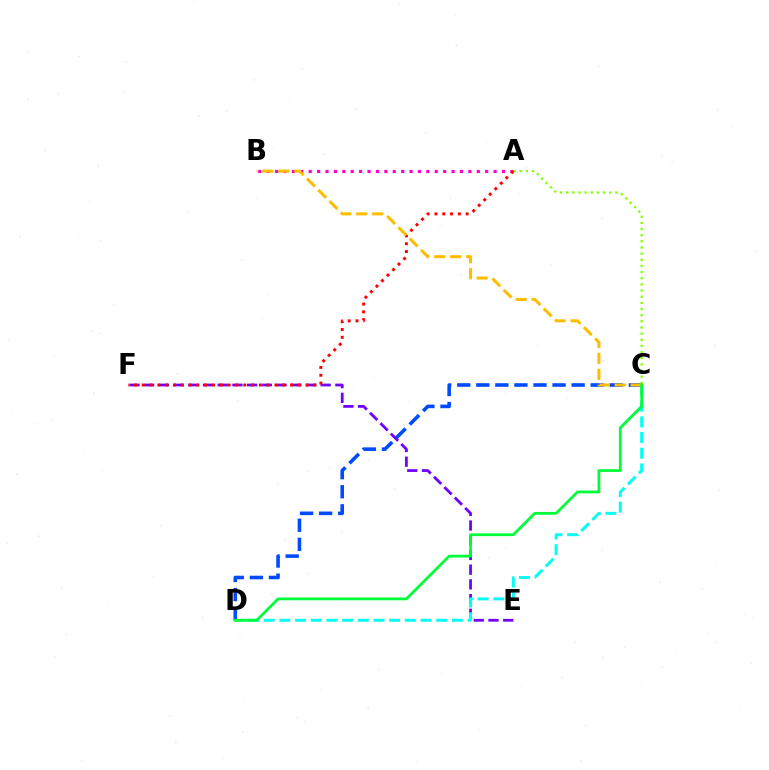{('E', 'F'): [{'color': '#7200ff', 'line_style': 'dashed', 'thickness': 2.0}], ('C', 'D'): [{'color': '#00fff6', 'line_style': 'dashed', 'thickness': 2.13}, {'color': '#004bff', 'line_style': 'dashed', 'thickness': 2.59}, {'color': '#00ff39', 'line_style': 'solid', 'thickness': 2.0}], ('A', 'C'): [{'color': '#84ff00', 'line_style': 'dotted', 'thickness': 1.67}], ('A', 'B'): [{'color': '#ff00cf', 'line_style': 'dotted', 'thickness': 2.28}], ('A', 'F'): [{'color': '#ff0000', 'line_style': 'dotted', 'thickness': 2.12}], ('B', 'C'): [{'color': '#ffbd00', 'line_style': 'dashed', 'thickness': 2.17}]}